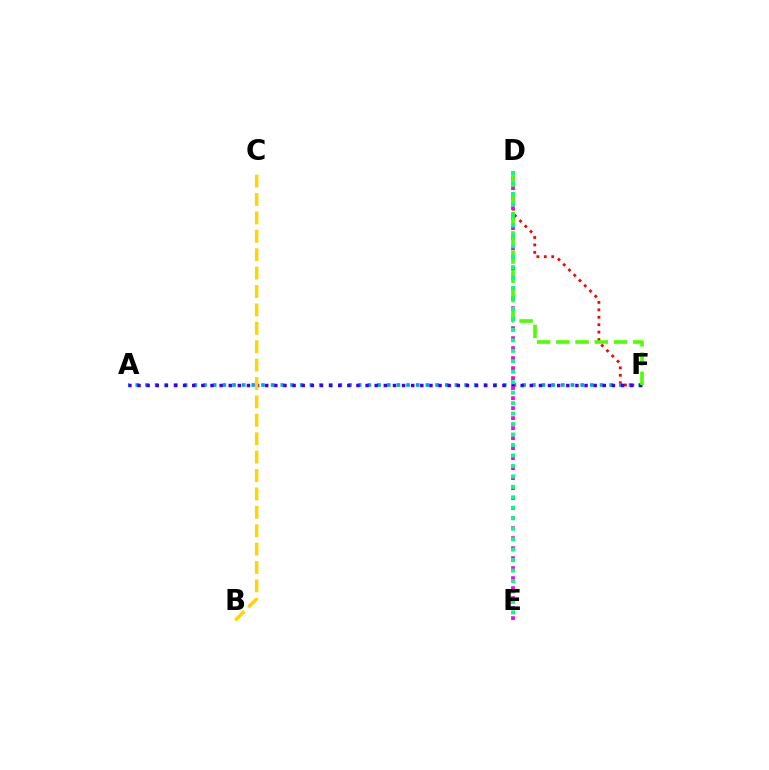{('D', 'F'): [{'color': '#ff0000', 'line_style': 'dotted', 'thickness': 2.02}, {'color': '#4fff00', 'line_style': 'dashed', 'thickness': 2.61}], ('A', 'F'): [{'color': '#009eff', 'line_style': 'dotted', 'thickness': 2.63}, {'color': '#3700ff', 'line_style': 'dotted', 'thickness': 2.48}], ('D', 'E'): [{'color': '#ff00ed', 'line_style': 'dotted', 'thickness': 2.72}, {'color': '#00ff86', 'line_style': 'dotted', 'thickness': 2.84}], ('B', 'C'): [{'color': '#ffd500', 'line_style': 'dashed', 'thickness': 2.5}]}